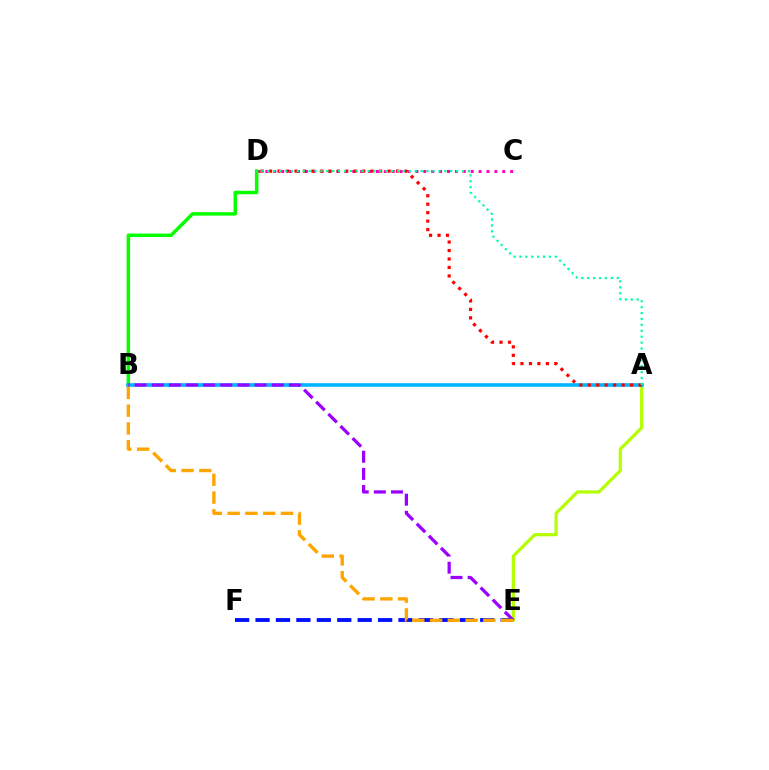{('C', 'D'): [{'color': '#ff00bd', 'line_style': 'dotted', 'thickness': 2.15}], ('A', 'E'): [{'color': '#b3ff00', 'line_style': 'solid', 'thickness': 2.29}], ('B', 'D'): [{'color': '#08ff00', 'line_style': 'solid', 'thickness': 2.52}], ('A', 'B'): [{'color': '#00b5ff', 'line_style': 'solid', 'thickness': 2.59}], ('A', 'D'): [{'color': '#ff0000', 'line_style': 'dotted', 'thickness': 2.3}, {'color': '#00ff9d', 'line_style': 'dotted', 'thickness': 1.6}], ('B', 'E'): [{'color': '#9b00ff', 'line_style': 'dashed', 'thickness': 2.33}, {'color': '#ffa500', 'line_style': 'dashed', 'thickness': 2.41}], ('E', 'F'): [{'color': '#0010ff', 'line_style': 'dashed', 'thickness': 2.77}]}